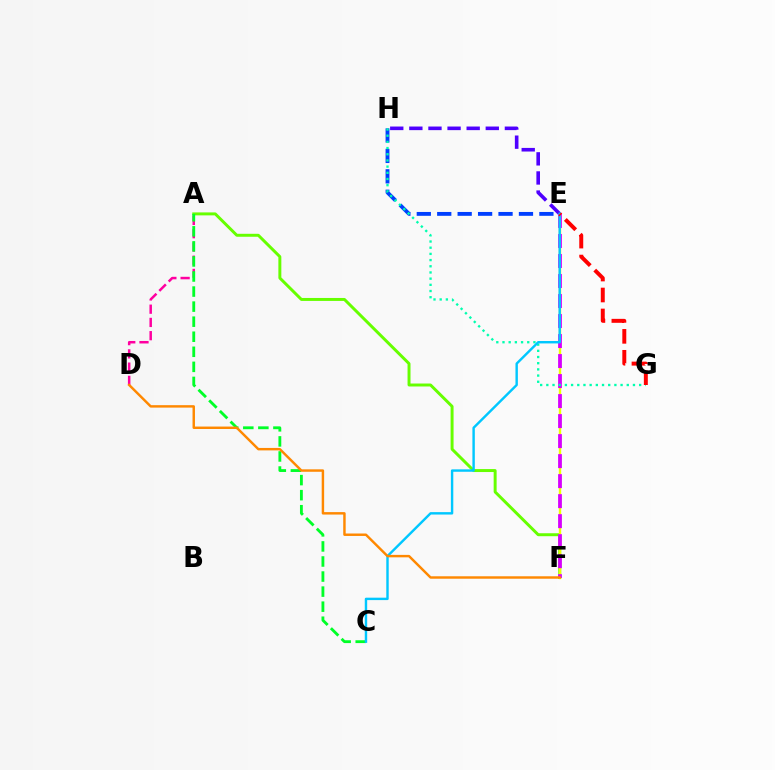{('A', 'F'): [{'color': '#66ff00', 'line_style': 'solid', 'thickness': 2.13}], ('E', 'H'): [{'color': '#003fff', 'line_style': 'dashed', 'thickness': 2.78}, {'color': '#4f00ff', 'line_style': 'dashed', 'thickness': 2.6}], ('E', 'F'): [{'color': '#eeff00', 'line_style': 'solid', 'thickness': 1.72}, {'color': '#d600ff', 'line_style': 'dashed', 'thickness': 2.72}], ('A', 'D'): [{'color': '#ff00a0', 'line_style': 'dashed', 'thickness': 1.8}], ('G', 'H'): [{'color': '#00ffaf', 'line_style': 'dotted', 'thickness': 1.68}], ('A', 'C'): [{'color': '#00ff27', 'line_style': 'dashed', 'thickness': 2.05}], ('C', 'E'): [{'color': '#00c7ff', 'line_style': 'solid', 'thickness': 1.74}], ('D', 'F'): [{'color': '#ff8800', 'line_style': 'solid', 'thickness': 1.76}], ('E', 'G'): [{'color': '#ff0000', 'line_style': 'dashed', 'thickness': 2.85}]}